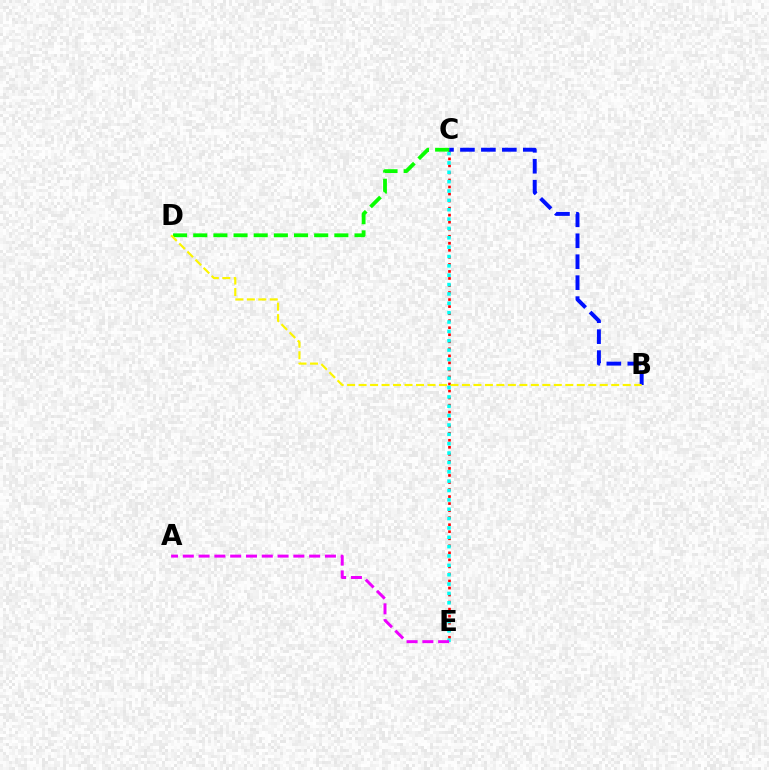{('C', 'E'): [{'color': '#ff0000', 'line_style': 'dotted', 'thickness': 1.91}, {'color': '#00fff6', 'line_style': 'dotted', 'thickness': 2.54}], ('B', 'C'): [{'color': '#0010ff', 'line_style': 'dashed', 'thickness': 2.85}], ('C', 'D'): [{'color': '#08ff00', 'line_style': 'dashed', 'thickness': 2.74}], ('B', 'D'): [{'color': '#fcf500', 'line_style': 'dashed', 'thickness': 1.56}], ('A', 'E'): [{'color': '#ee00ff', 'line_style': 'dashed', 'thickness': 2.15}]}